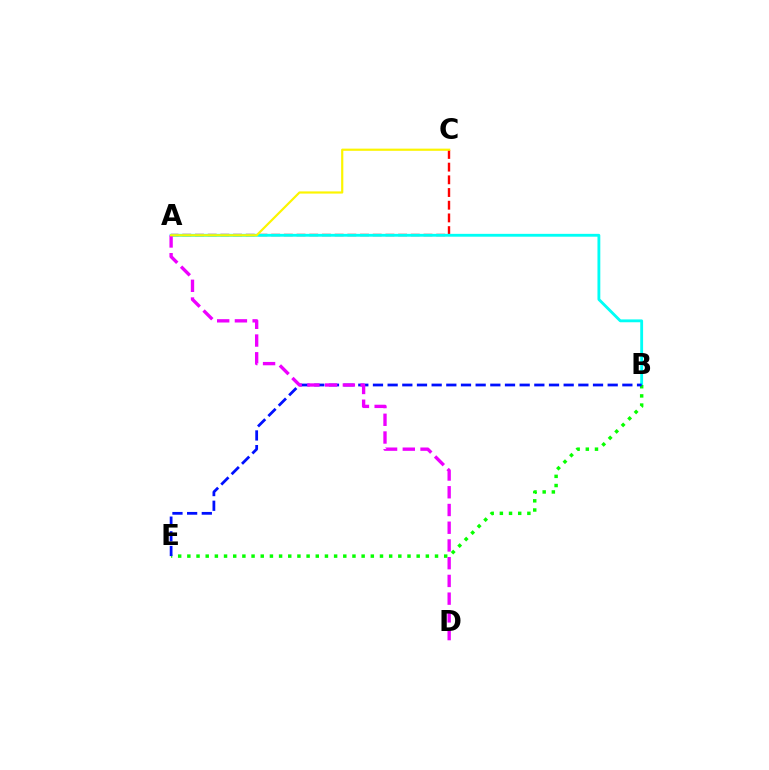{('A', 'C'): [{'color': '#ff0000', 'line_style': 'dashed', 'thickness': 1.72}, {'color': '#fcf500', 'line_style': 'solid', 'thickness': 1.57}], ('A', 'B'): [{'color': '#00fff6', 'line_style': 'solid', 'thickness': 2.05}], ('B', 'E'): [{'color': '#08ff00', 'line_style': 'dotted', 'thickness': 2.49}, {'color': '#0010ff', 'line_style': 'dashed', 'thickness': 1.99}], ('A', 'D'): [{'color': '#ee00ff', 'line_style': 'dashed', 'thickness': 2.41}]}